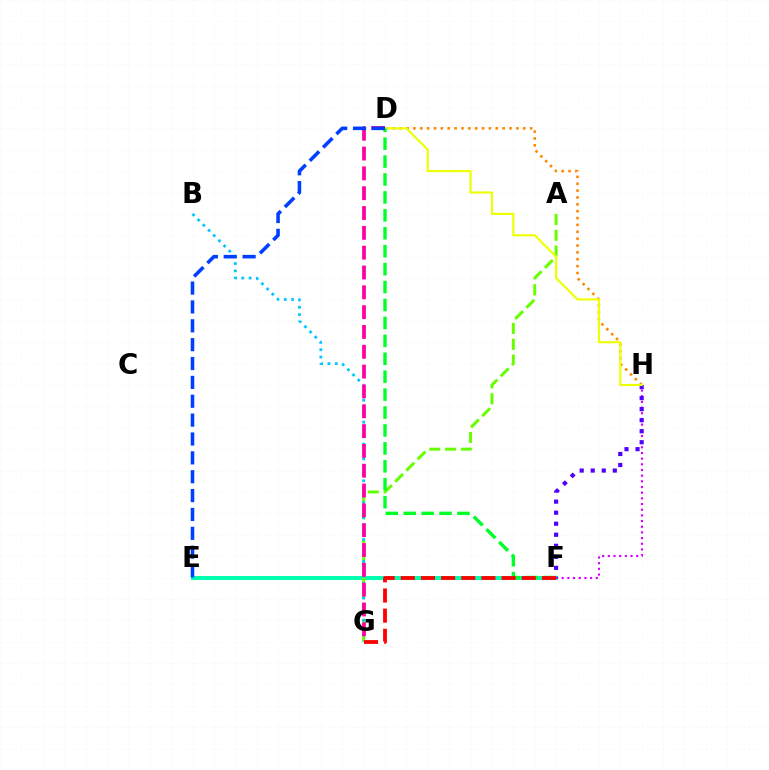{('E', 'F'): [{'color': '#00ffaf', 'line_style': 'solid', 'thickness': 2.91}], ('F', 'H'): [{'color': '#d600ff', 'line_style': 'dotted', 'thickness': 1.54}, {'color': '#4f00ff', 'line_style': 'dotted', 'thickness': 3.0}], ('D', 'H'): [{'color': '#ff8800', 'line_style': 'dotted', 'thickness': 1.87}, {'color': '#eeff00', 'line_style': 'solid', 'thickness': 1.54}], ('A', 'G'): [{'color': '#66ff00', 'line_style': 'dashed', 'thickness': 2.15}], ('B', 'G'): [{'color': '#00c7ff', 'line_style': 'dotted', 'thickness': 1.99}], ('D', 'F'): [{'color': '#00ff27', 'line_style': 'dashed', 'thickness': 2.44}], ('D', 'G'): [{'color': '#ff00a0', 'line_style': 'dashed', 'thickness': 2.69}], ('F', 'G'): [{'color': '#ff0000', 'line_style': 'dashed', 'thickness': 2.74}], ('D', 'E'): [{'color': '#003fff', 'line_style': 'dashed', 'thickness': 2.56}]}